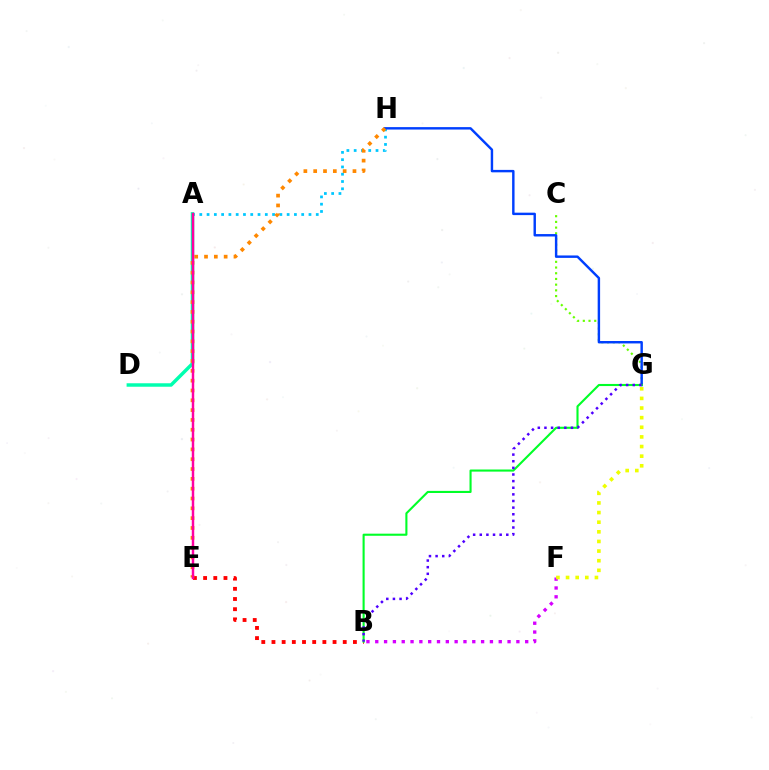{('B', 'E'): [{'color': '#ff0000', 'line_style': 'dotted', 'thickness': 2.77}], ('C', 'G'): [{'color': '#66ff00', 'line_style': 'dotted', 'thickness': 1.55}], ('A', 'H'): [{'color': '#00c7ff', 'line_style': 'dotted', 'thickness': 1.98}], ('A', 'D'): [{'color': '#00ffaf', 'line_style': 'solid', 'thickness': 2.5}], ('G', 'H'): [{'color': '#003fff', 'line_style': 'solid', 'thickness': 1.75}], ('B', 'G'): [{'color': '#00ff27', 'line_style': 'solid', 'thickness': 1.52}, {'color': '#4f00ff', 'line_style': 'dotted', 'thickness': 1.8}], ('E', 'H'): [{'color': '#ff8800', 'line_style': 'dotted', 'thickness': 2.67}], ('B', 'F'): [{'color': '#d600ff', 'line_style': 'dotted', 'thickness': 2.4}], ('F', 'G'): [{'color': '#eeff00', 'line_style': 'dotted', 'thickness': 2.62}], ('A', 'E'): [{'color': '#ff00a0', 'line_style': 'solid', 'thickness': 1.77}]}